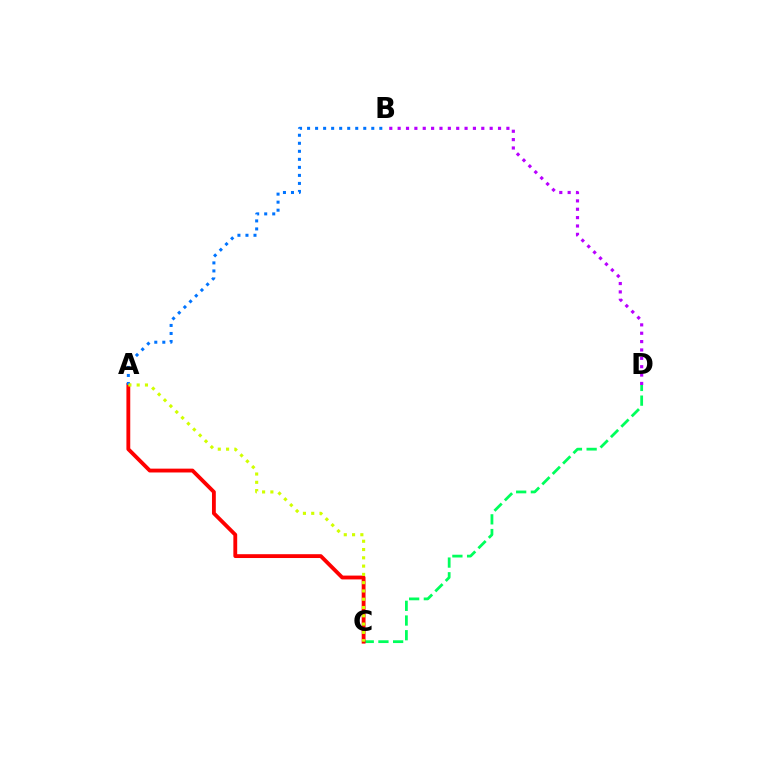{('B', 'D'): [{'color': '#b900ff', 'line_style': 'dotted', 'thickness': 2.27}], ('C', 'D'): [{'color': '#00ff5c', 'line_style': 'dashed', 'thickness': 2.0}], ('A', 'C'): [{'color': '#ff0000', 'line_style': 'solid', 'thickness': 2.76}, {'color': '#d1ff00', 'line_style': 'dotted', 'thickness': 2.25}], ('A', 'B'): [{'color': '#0074ff', 'line_style': 'dotted', 'thickness': 2.18}]}